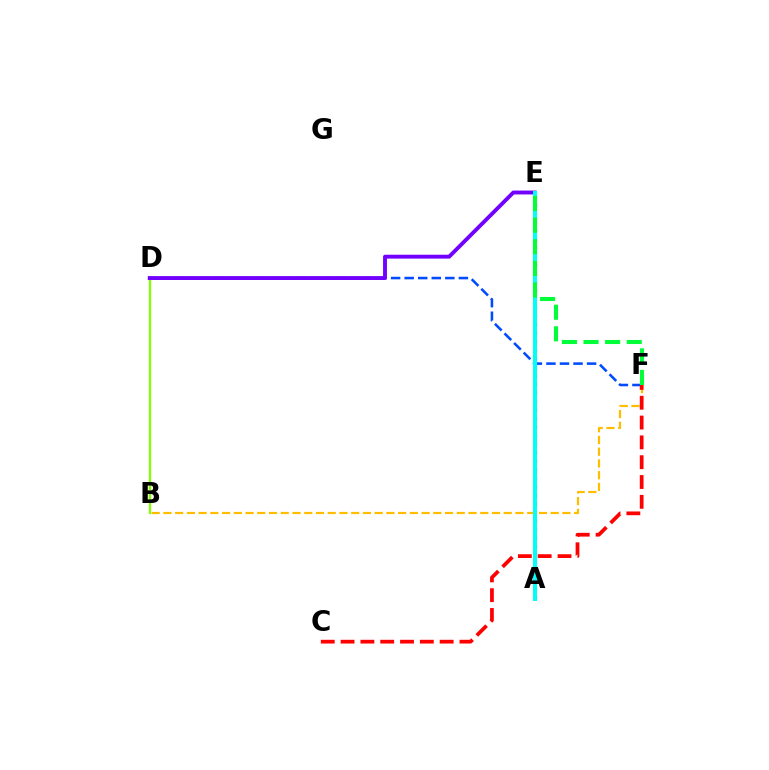{('B', 'D'): [{'color': '#84ff00', 'line_style': 'solid', 'thickness': 1.64}], ('A', 'E'): [{'color': '#ff00cf', 'line_style': 'dotted', 'thickness': 2.32}, {'color': '#00fff6', 'line_style': 'solid', 'thickness': 2.88}], ('D', 'F'): [{'color': '#004bff', 'line_style': 'dashed', 'thickness': 1.84}], ('B', 'F'): [{'color': '#ffbd00', 'line_style': 'dashed', 'thickness': 1.59}], ('D', 'E'): [{'color': '#7200ff', 'line_style': 'solid', 'thickness': 2.8}], ('C', 'F'): [{'color': '#ff0000', 'line_style': 'dashed', 'thickness': 2.69}], ('E', 'F'): [{'color': '#00ff39', 'line_style': 'dashed', 'thickness': 2.94}]}